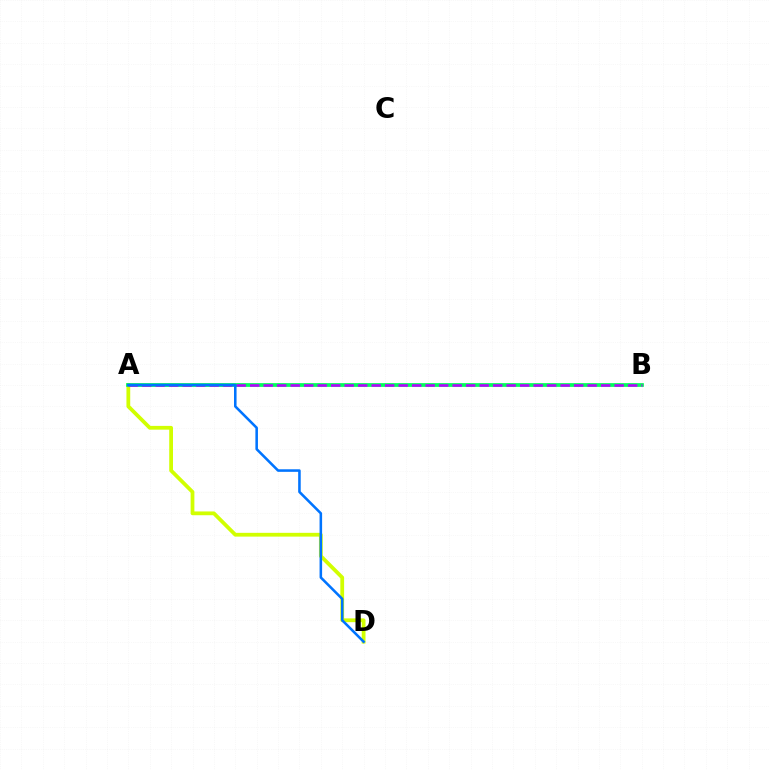{('A', 'B'): [{'color': '#ff0000', 'line_style': 'solid', 'thickness': 1.56}, {'color': '#00ff5c', 'line_style': 'solid', 'thickness': 2.68}, {'color': '#b900ff', 'line_style': 'dashed', 'thickness': 1.83}], ('A', 'D'): [{'color': '#d1ff00', 'line_style': 'solid', 'thickness': 2.72}, {'color': '#0074ff', 'line_style': 'solid', 'thickness': 1.84}]}